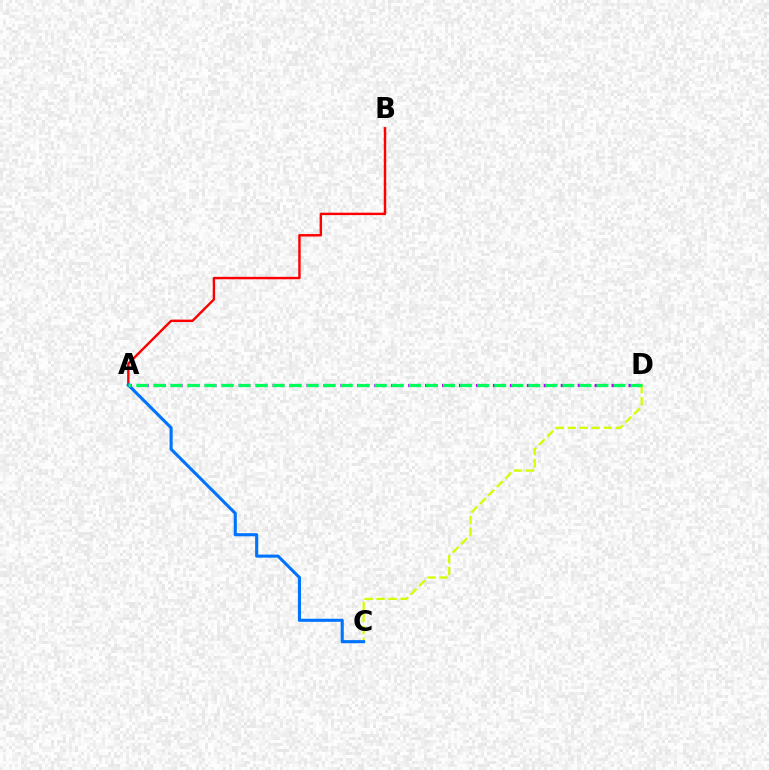{('A', 'D'): [{'color': '#b900ff', 'line_style': 'dotted', 'thickness': 2.3}, {'color': '#00ff5c', 'line_style': 'dashed', 'thickness': 2.32}], ('C', 'D'): [{'color': '#d1ff00', 'line_style': 'dashed', 'thickness': 1.63}], ('A', 'B'): [{'color': '#ff0000', 'line_style': 'solid', 'thickness': 1.75}], ('A', 'C'): [{'color': '#0074ff', 'line_style': 'solid', 'thickness': 2.23}]}